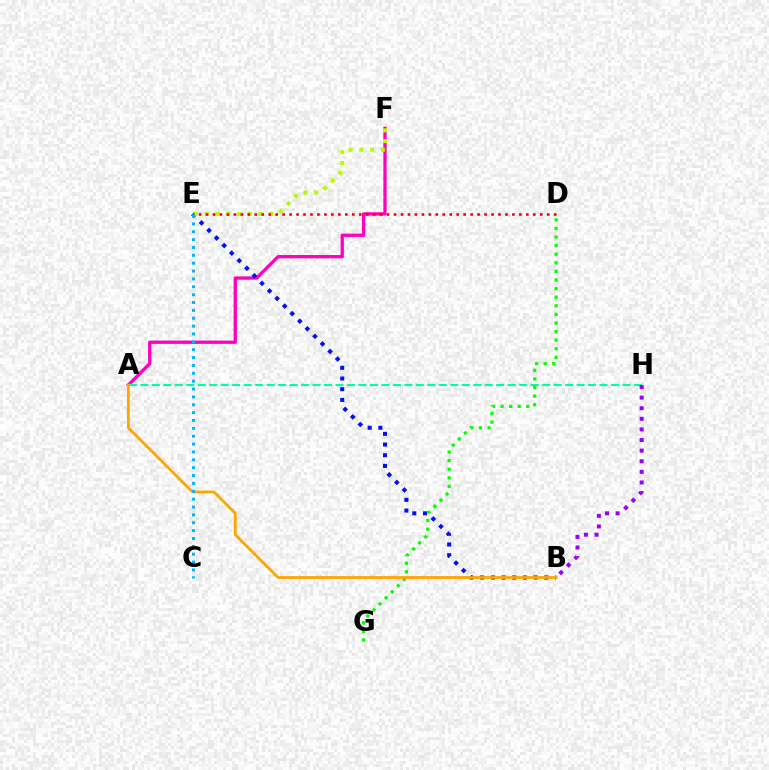{('A', 'F'): [{'color': '#ff00bd', 'line_style': 'solid', 'thickness': 2.37}], ('D', 'G'): [{'color': '#08ff00', 'line_style': 'dotted', 'thickness': 2.34}], ('B', 'E'): [{'color': '#0010ff', 'line_style': 'dotted', 'thickness': 2.91}], ('E', 'F'): [{'color': '#b3ff00', 'line_style': 'dotted', 'thickness': 2.92}], ('A', 'H'): [{'color': '#00ff9d', 'line_style': 'dashed', 'thickness': 1.56}], ('B', 'H'): [{'color': '#9b00ff', 'line_style': 'dotted', 'thickness': 2.88}], ('A', 'B'): [{'color': '#ffa500', 'line_style': 'solid', 'thickness': 2.0}], ('D', 'E'): [{'color': '#ff0000', 'line_style': 'dotted', 'thickness': 1.89}], ('C', 'E'): [{'color': '#00b5ff', 'line_style': 'dotted', 'thickness': 2.14}]}